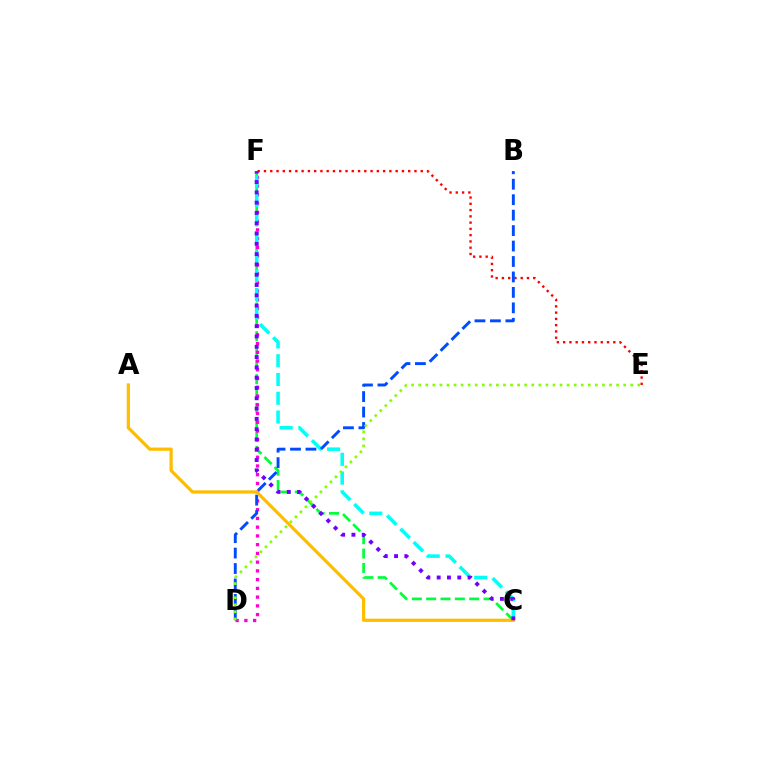{('C', 'F'): [{'color': '#00ff39', 'line_style': 'dashed', 'thickness': 1.95}, {'color': '#00fff6', 'line_style': 'dashed', 'thickness': 2.55}, {'color': '#7200ff', 'line_style': 'dotted', 'thickness': 2.8}], ('D', 'F'): [{'color': '#ff00cf', 'line_style': 'dotted', 'thickness': 2.38}], ('E', 'F'): [{'color': '#ff0000', 'line_style': 'dotted', 'thickness': 1.7}], ('B', 'D'): [{'color': '#004bff', 'line_style': 'dashed', 'thickness': 2.1}], ('A', 'C'): [{'color': '#ffbd00', 'line_style': 'solid', 'thickness': 2.32}], ('D', 'E'): [{'color': '#84ff00', 'line_style': 'dotted', 'thickness': 1.92}]}